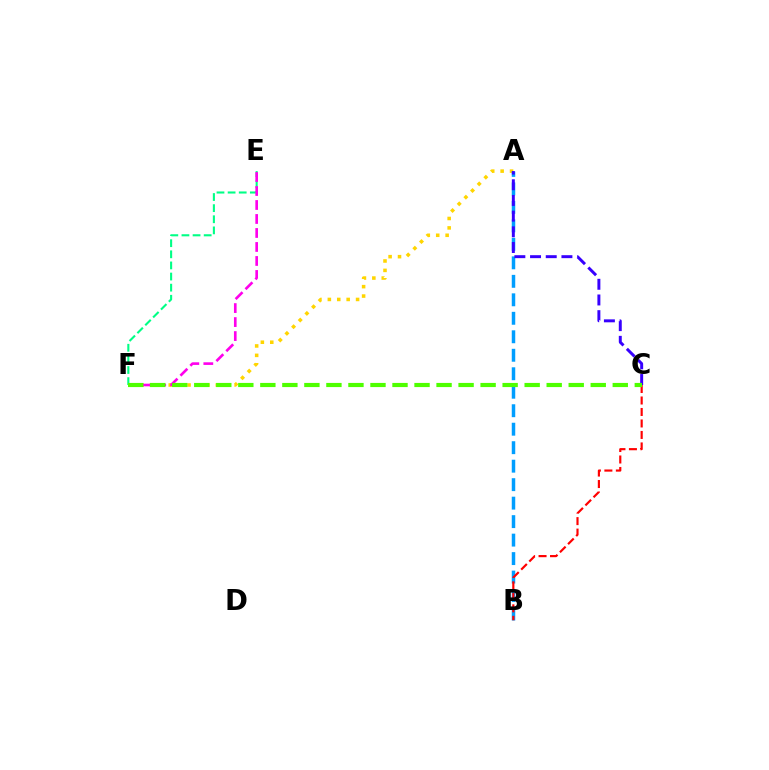{('A', 'F'): [{'color': '#ffd500', 'line_style': 'dotted', 'thickness': 2.56}], ('A', 'B'): [{'color': '#009eff', 'line_style': 'dashed', 'thickness': 2.51}], ('B', 'C'): [{'color': '#ff0000', 'line_style': 'dashed', 'thickness': 1.56}], ('E', 'F'): [{'color': '#00ff86', 'line_style': 'dashed', 'thickness': 1.51}, {'color': '#ff00ed', 'line_style': 'dashed', 'thickness': 1.9}], ('A', 'C'): [{'color': '#3700ff', 'line_style': 'dashed', 'thickness': 2.13}], ('C', 'F'): [{'color': '#4fff00', 'line_style': 'dashed', 'thickness': 2.99}]}